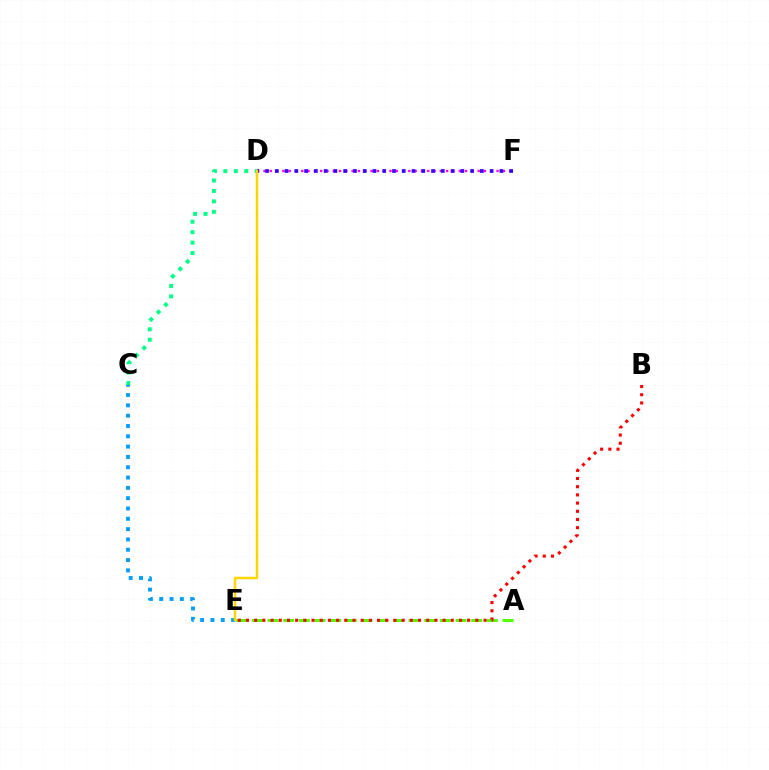{('D', 'F'): [{'color': '#ff00ed', 'line_style': 'dotted', 'thickness': 1.71}, {'color': '#3700ff', 'line_style': 'dotted', 'thickness': 2.65}], ('A', 'E'): [{'color': '#4fff00', 'line_style': 'dashed', 'thickness': 2.13}], ('C', 'D'): [{'color': '#00ff86', 'line_style': 'dotted', 'thickness': 2.84}], ('C', 'E'): [{'color': '#009eff', 'line_style': 'dotted', 'thickness': 2.8}], ('D', 'E'): [{'color': '#ffd500', 'line_style': 'solid', 'thickness': 1.79}], ('B', 'E'): [{'color': '#ff0000', 'line_style': 'dotted', 'thickness': 2.23}]}